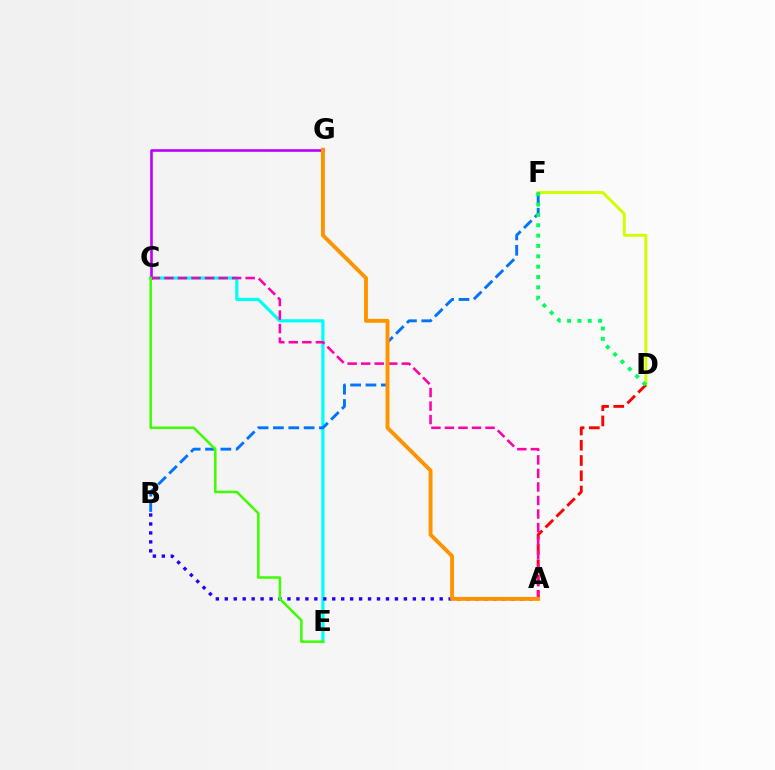{('C', 'E'): [{'color': '#00fff6', 'line_style': 'solid', 'thickness': 2.31}, {'color': '#3dff00', 'line_style': 'solid', 'thickness': 1.82}], ('A', 'B'): [{'color': '#2500ff', 'line_style': 'dotted', 'thickness': 2.43}], ('D', 'F'): [{'color': '#d1ff00', 'line_style': 'solid', 'thickness': 2.13}, {'color': '#00ff5c', 'line_style': 'dotted', 'thickness': 2.81}], ('C', 'G'): [{'color': '#b900ff', 'line_style': 'solid', 'thickness': 1.88}], ('B', 'F'): [{'color': '#0074ff', 'line_style': 'dashed', 'thickness': 2.08}], ('A', 'D'): [{'color': '#ff0000', 'line_style': 'dashed', 'thickness': 2.07}], ('A', 'C'): [{'color': '#ff00ac', 'line_style': 'dashed', 'thickness': 1.84}], ('A', 'G'): [{'color': '#ff9400', 'line_style': 'solid', 'thickness': 2.82}]}